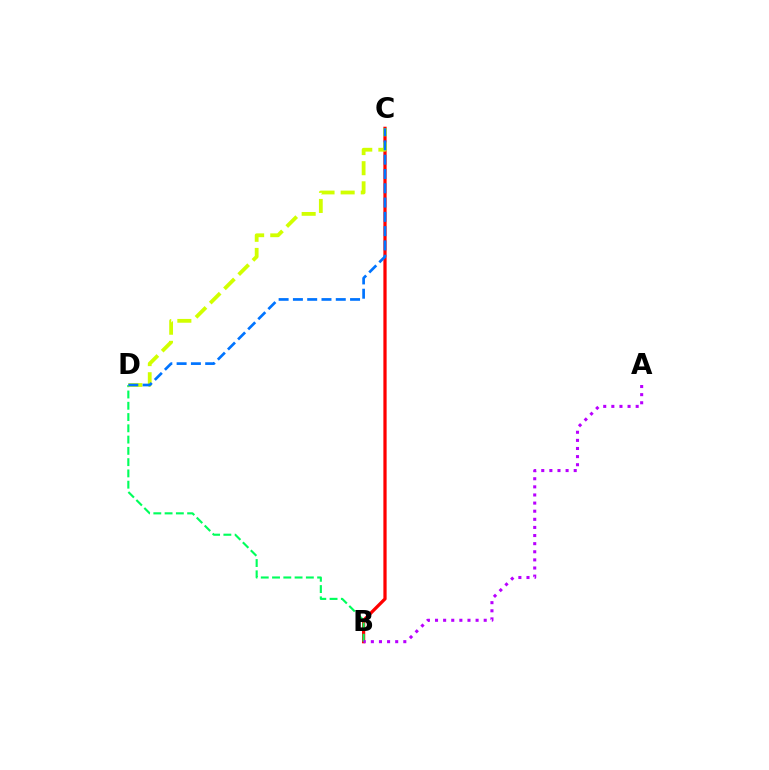{('B', 'C'): [{'color': '#ff0000', 'line_style': 'solid', 'thickness': 2.33}], ('B', 'D'): [{'color': '#00ff5c', 'line_style': 'dashed', 'thickness': 1.53}], ('A', 'B'): [{'color': '#b900ff', 'line_style': 'dotted', 'thickness': 2.2}], ('C', 'D'): [{'color': '#d1ff00', 'line_style': 'dashed', 'thickness': 2.73}, {'color': '#0074ff', 'line_style': 'dashed', 'thickness': 1.94}]}